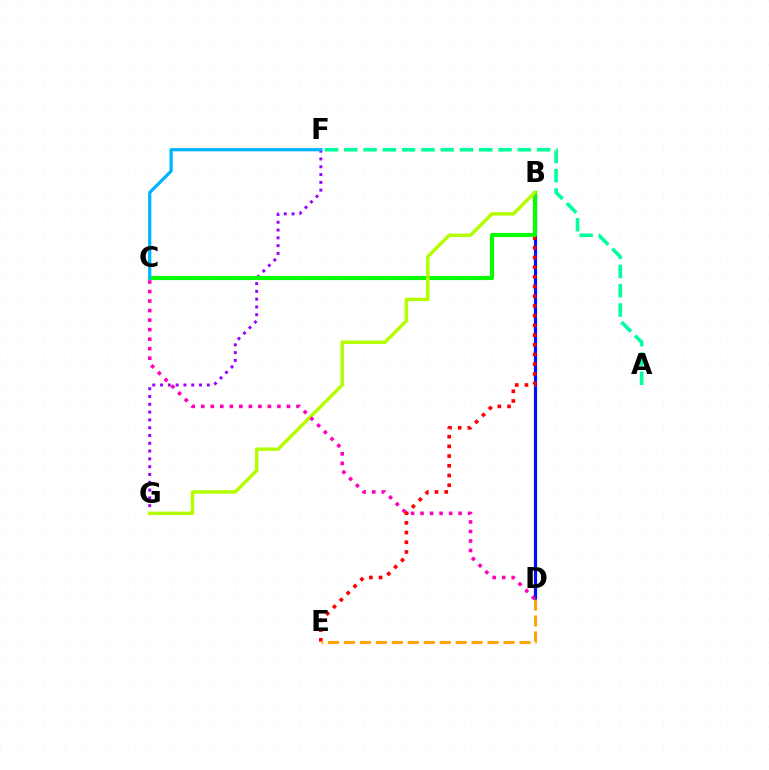{('B', 'D'): [{'color': '#0010ff', 'line_style': 'solid', 'thickness': 2.3}], ('B', 'E'): [{'color': '#ff0000', 'line_style': 'dotted', 'thickness': 2.64}], ('A', 'F'): [{'color': '#00ff9d', 'line_style': 'dashed', 'thickness': 2.62}], ('F', 'G'): [{'color': '#9b00ff', 'line_style': 'dotted', 'thickness': 2.12}], ('D', 'E'): [{'color': '#ffa500', 'line_style': 'dashed', 'thickness': 2.17}], ('B', 'C'): [{'color': '#08ff00', 'line_style': 'solid', 'thickness': 2.97}], ('B', 'G'): [{'color': '#b3ff00', 'line_style': 'solid', 'thickness': 2.49}], ('C', 'D'): [{'color': '#ff00bd', 'line_style': 'dotted', 'thickness': 2.59}], ('C', 'F'): [{'color': '#00b5ff', 'line_style': 'solid', 'thickness': 2.31}]}